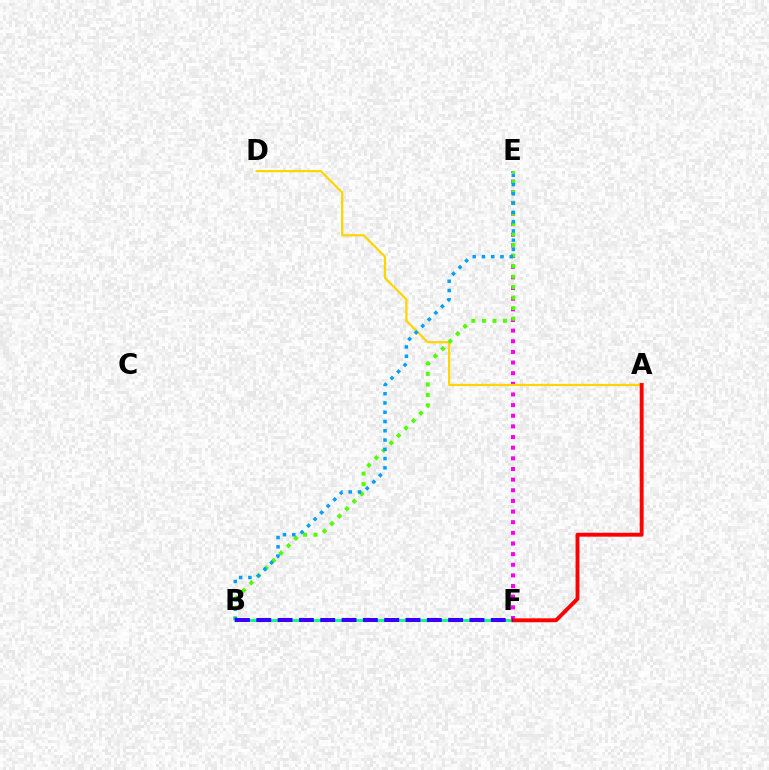{('E', 'F'): [{'color': '#ff00ed', 'line_style': 'dotted', 'thickness': 2.89}], ('B', 'F'): [{'color': '#00ff86', 'line_style': 'solid', 'thickness': 2.07}, {'color': '#3700ff', 'line_style': 'dashed', 'thickness': 2.9}], ('A', 'D'): [{'color': '#ffd500', 'line_style': 'solid', 'thickness': 1.6}], ('B', 'E'): [{'color': '#4fff00', 'line_style': 'dotted', 'thickness': 2.86}, {'color': '#009eff', 'line_style': 'dotted', 'thickness': 2.52}], ('A', 'F'): [{'color': '#ff0000', 'line_style': 'solid', 'thickness': 2.8}]}